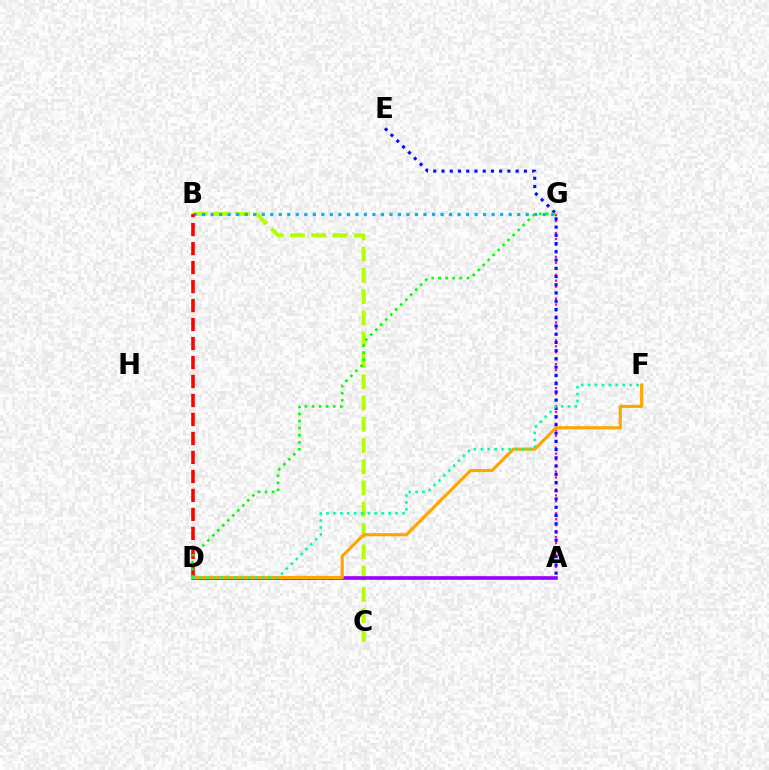{('B', 'C'): [{'color': '#b3ff00', 'line_style': 'dashed', 'thickness': 2.89}], ('B', 'G'): [{'color': '#00b5ff', 'line_style': 'dotted', 'thickness': 2.31}], ('A', 'G'): [{'color': '#ff00bd', 'line_style': 'dotted', 'thickness': 1.62}], ('B', 'D'): [{'color': '#ff0000', 'line_style': 'dashed', 'thickness': 2.58}], ('A', 'D'): [{'color': '#9b00ff', 'line_style': 'solid', 'thickness': 2.63}], ('A', 'E'): [{'color': '#0010ff', 'line_style': 'dotted', 'thickness': 2.24}], ('D', 'F'): [{'color': '#ffa500', 'line_style': 'solid', 'thickness': 2.25}, {'color': '#00ff9d', 'line_style': 'dotted', 'thickness': 1.88}], ('D', 'G'): [{'color': '#08ff00', 'line_style': 'dotted', 'thickness': 1.92}]}